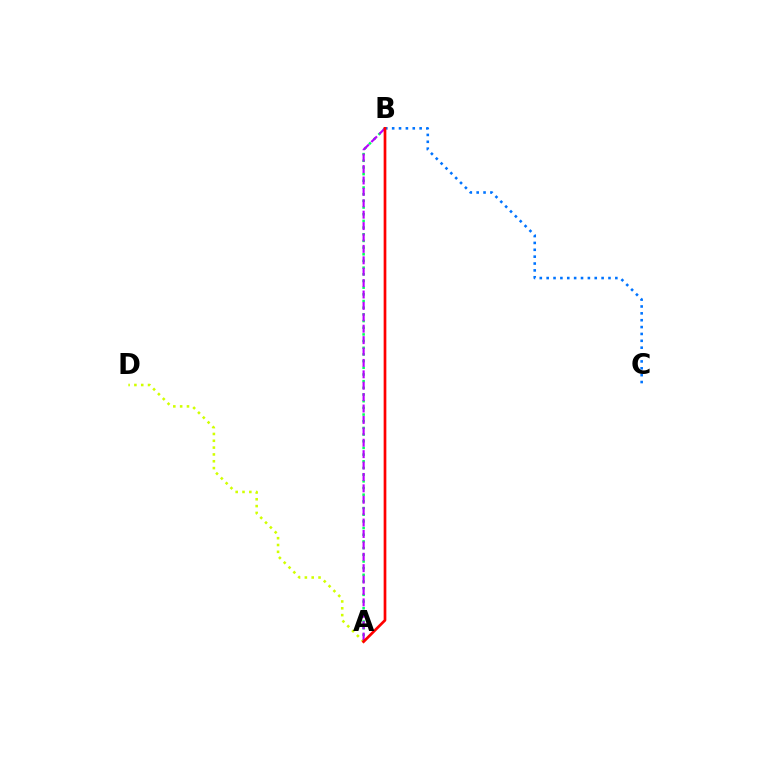{('A', 'B'): [{'color': '#00ff5c', 'line_style': 'dotted', 'thickness': 1.81}, {'color': '#b900ff', 'line_style': 'dashed', 'thickness': 1.55}, {'color': '#ff0000', 'line_style': 'solid', 'thickness': 1.94}], ('A', 'D'): [{'color': '#d1ff00', 'line_style': 'dotted', 'thickness': 1.85}], ('B', 'C'): [{'color': '#0074ff', 'line_style': 'dotted', 'thickness': 1.87}]}